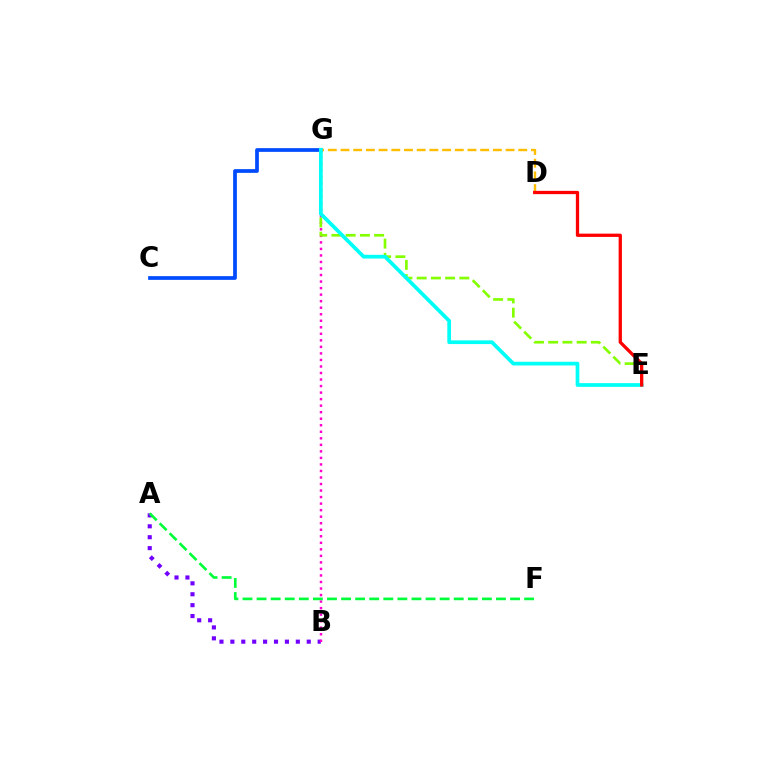{('C', 'G'): [{'color': '#004bff', 'line_style': 'solid', 'thickness': 2.68}], ('A', 'B'): [{'color': '#7200ff', 'line_style': 'dotted', 'thickness': 2.96}], ('D', 'G'): [{'color': '#ffbd00', 'line_style': 'dashed', 'thickness': 1.73}], ('B', 'G'): [{'color': '#ff00cf', 'line_style': 'dotted', 'thickness': 1.77}], ('E', 'G'): [{'color': '#84ff00', 'line_style': 'dashed', 'thickness': 1.93}, {'color': '#00fff6', 'line_style': 'solid', 'thickness': 2.67}], ('D', 'E'): [{'color': '#ff0000', 'line_style': 'solid', 'thickness': 2.37}], ('A', 'F'): [{'color': '#00ff39', 'line_style': 'dashed', 'thickness': 1.91}]}